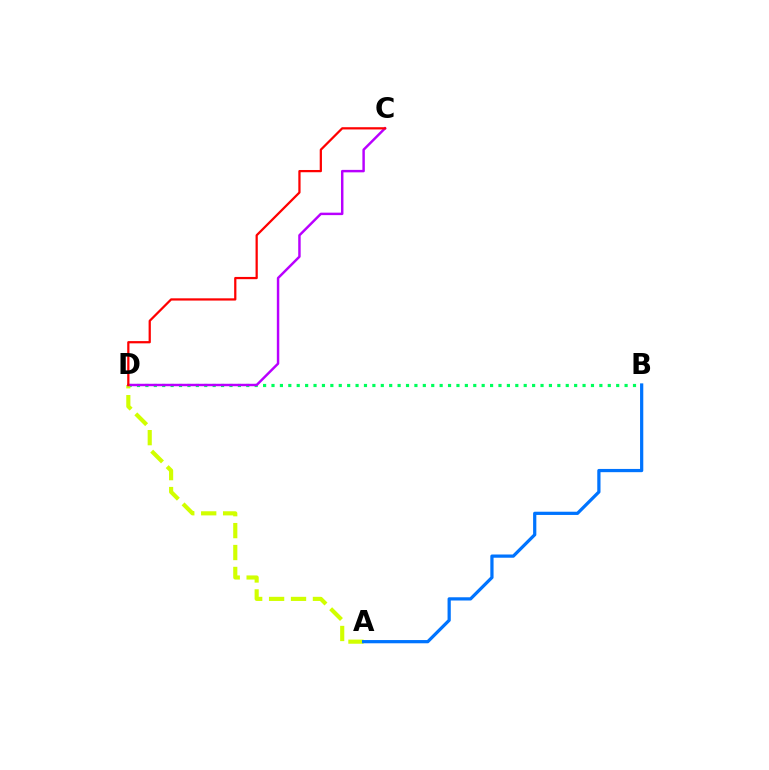{('B', 'D'): [{'color': '#00ff5c', 'line_style': 'dotted', 'thickness': 2.28}], ('A', 'D'): [{'color': '#d1ff00', 'line_style': 'dashed', 'thickness': 2.98}], ('C', 'D'): [{'color': '#b900ff', 'line_style': 'solid', 'thickness': 1.77}, {'color': '#ff0000', 'line_style': 'solid', 'thickness': 1.62}], ('A', 'B'): [{'color': '#0074ff', 'line_style': 'solid', 'thickness': 2.33}]}